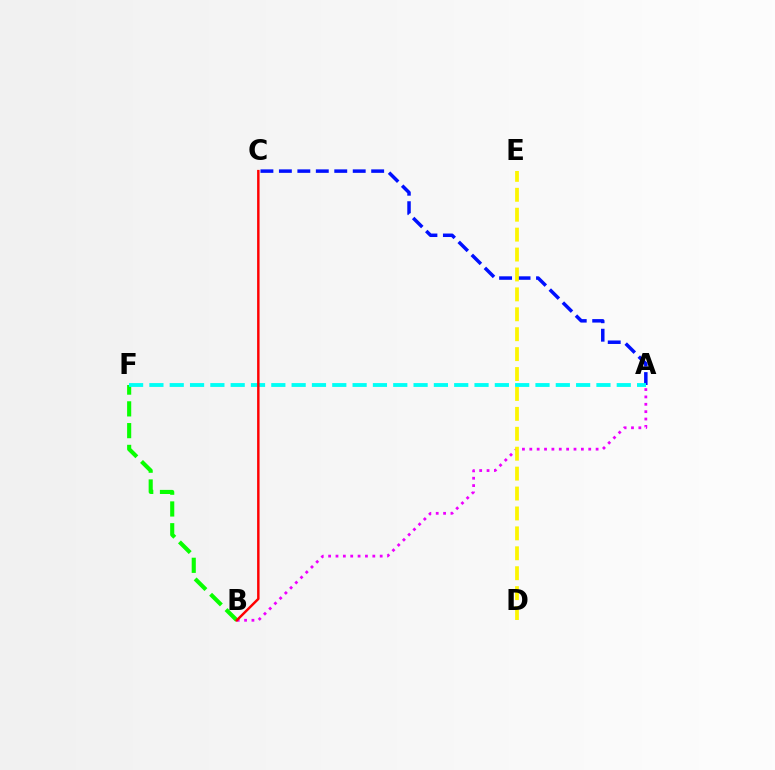{('A', 'B'): [{'color': '#ee00ff', 'line_style': 'dotted', 'thickness': 2.0}], ('B', 'F'): [{'color': '#08ff00', 'line_style': 'dashed', 'thickness': 2.96}], ('A', 'C'): [{'color': '#0010ff', 'line_style': 'dashed', 'thickness': 2.51}], ('D', 'E'): [{'color': '#fcf500', 'line_style': 'dashed', 'thickness': 2.71}], ('A', 'F'): [{'color': '#00fff6', 'line_style': 'dashed', 'thickness': 2.76}], ('B', 'C'): [{'color': '#ff0000', 'line_style': 'solid', 'thickness': 1.77}]}